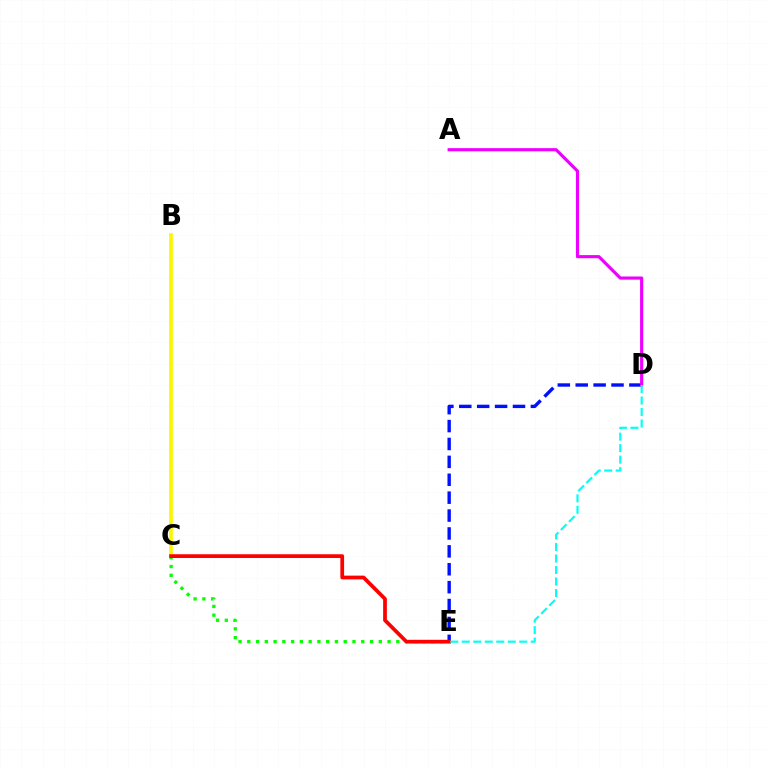{('D', 'E'): [{'color': '#0010ff', 'line_style': 'dashed', 'thickness': 2.43}, {'color': '#00fff6', 'line_style': 'dashed', 'thickness': 1.56}], ('C', 'E'): [{'color': '#08ff00', 'line_style': 'dotted', 'thickness': 2.38}, {'color': '#ff0000', 'line_style': 'solid', 'thickness': 2.69}], ('A', 'D'): [{'color': '#ee00ff', 'line_style': 'solid', 'thickness': 2.26}], ('B', 'C'): [{'color': '#fcf500', 'line_style': 'solid', 'thickness': 2.63}]}